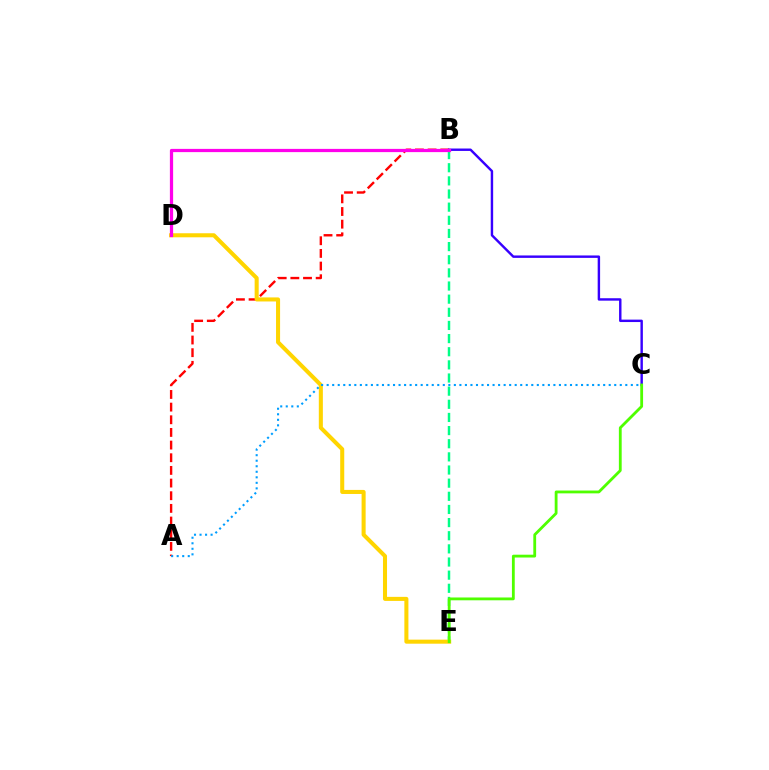{('B', 'E'): [{'color': '#00ff86', 'line_style': 'dashed', 'thickness': 1.79}], ('A', 'B'): [{'color': '#ff0000', 'line_style': 'dashed', 'thickness': 1.72}], ('D', 'E'): [{'color': '#ffd500', 'line_style': 'solid', 'thickness': 2.92}], ('B', 'C'): [{'color': '#3700ff', 'line_style': 'solid', 'thickness': 1.75}], ('C', 'E'): [{'color': '#4fff00', 'line_style': 'solid', 'thickness': 2.03}], ('A', 'C'): [{'color': '#009eff', 'line_style': 'dotted', 'thickness': 1.5}], ('B', 'D'): [{'color': '#ff00ed', 'line_style': 'solid', 'thickness': 2.33}]}